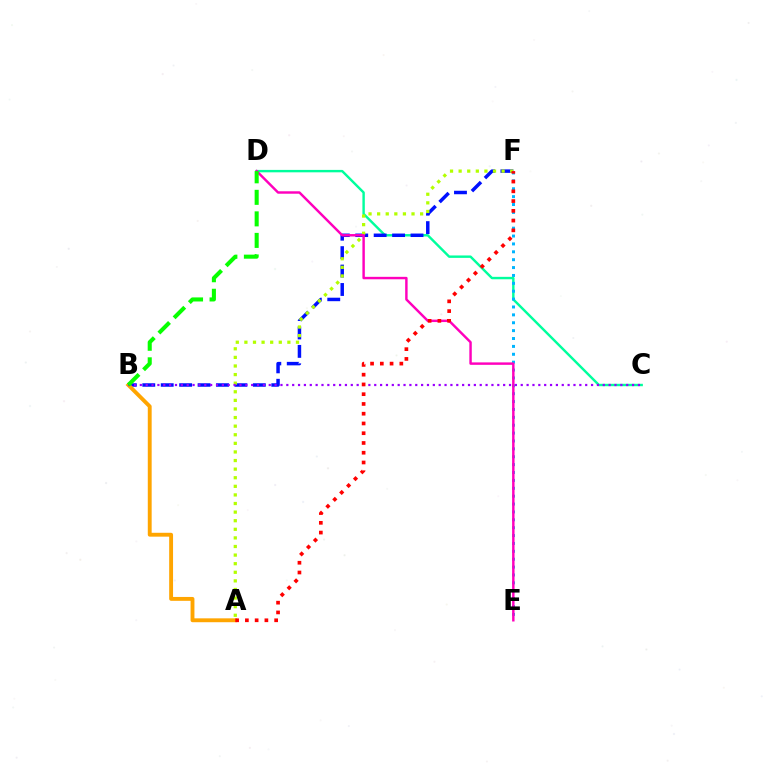{('C', 'D'): [{'color': '#00ff9d', 'line_style': 'solid', 'thickness': 1.74}], ('B', 'F'): [{'color': '#0010ff', 'line_style': 'dashed', 'thickness': 2.5}], ('A', 'F'): [{'color': '#b3ff00', 'line_style': 'dotted', 'thickness': 2.34}, {'color': '#ff0000', 'line_style': 'dotted', 'thickness': 2.65}], ('A', 'B'): [{'color': '#ffa500', 'line_style': 'solid', 'thickness': 2.79}], ('B', 'C'): [{'color': '#9b00ff', 'line_style': 'dotted', 'thickness': 1.59}], ('E', 'F'): [{'color': '#00b5ff', 'line_style': 'dotted', 'thickness': 2.14}], ('D', 'E'): [{'color': '#ff00bd', 'line_style': 'solid', 'thickness': 1.76}], ('B', 'D'): [{'color': '#08ff00', 'line_style': 'dashed', 'thickness': 2.92}]}